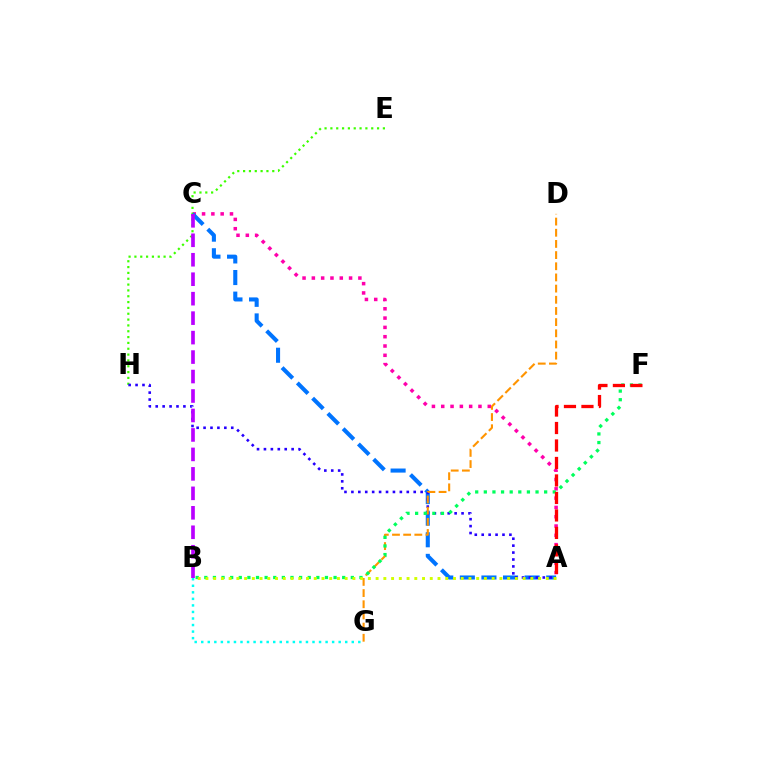{('A', 'C'): [{'color': '#ff00ac', 'line_style': 'dotted', 'thickness': 2.53}, {'color': '#0074ff', 'line_style': 'dashed', 'thickness': 2.93}], ('E', 'H'): [{'color': '#3dff00', 'line_style': 'dotted', 'thickness': 1.59}], ('A', 'H'): [{'color': '#2500ff', 'line_style': 'dotted', 'thickness': 1.88}], ('B', 'C'): [{'color': '#b900ff', 'line_style': 'dashed', 'thickness': 2.64}], ('B', 'G'): [{'color': '#00fff6', 'line_style': 'dotted', 'thickness': 1.78}], ('D', 'G'): [{'color': '#ff9400', 'line_style': 'dashed', 'thickness': 1.52}], ('B', 'F'): [{'color': '#00ff5c', 'line_style': 'dotted', 'thickness': 2.34}], ('A', 'B'): [{'color': '#d1ff00', 'line_style': 'dotted', 'thickness': 2.1}], ('A', 'F'): [{'color': '#ff0000', 'line_style': 'dashed', 'thickness': 2.38}]}